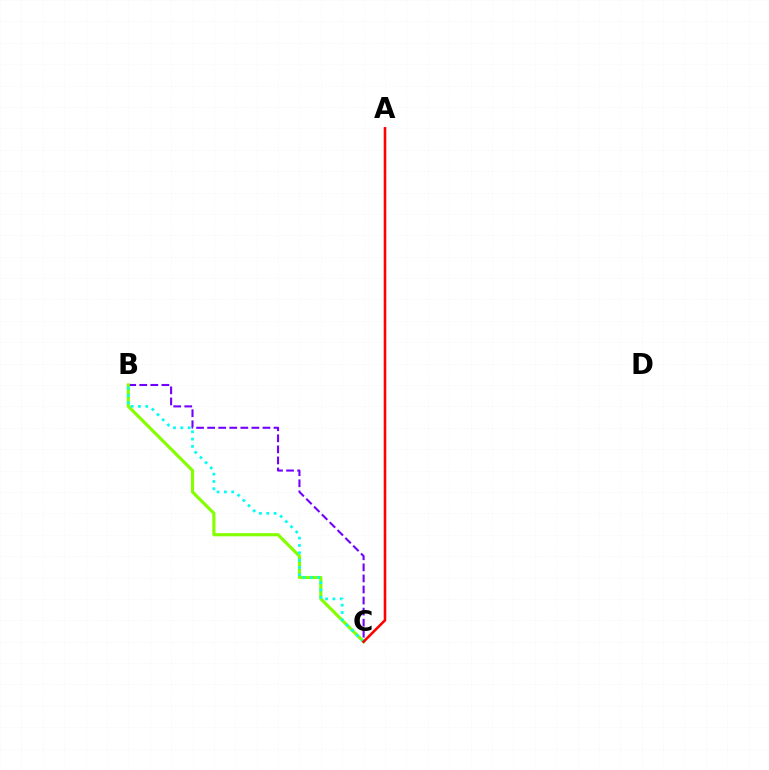{('B', 'C'): [{'color': '#7200ff', 'line_style': 'dashed', 'thickness': 1.5}, {'color': '#84ff00', 'line_style': 'solid', 'thickness': 2.27}, {'color': '#00fff6', 'line_style': 'dotted', 'thickness': 1.99}], ('A', 'C'): [{'color': '#ff0000', 'line_style': 'solid', 'thickness': 1.86}]}